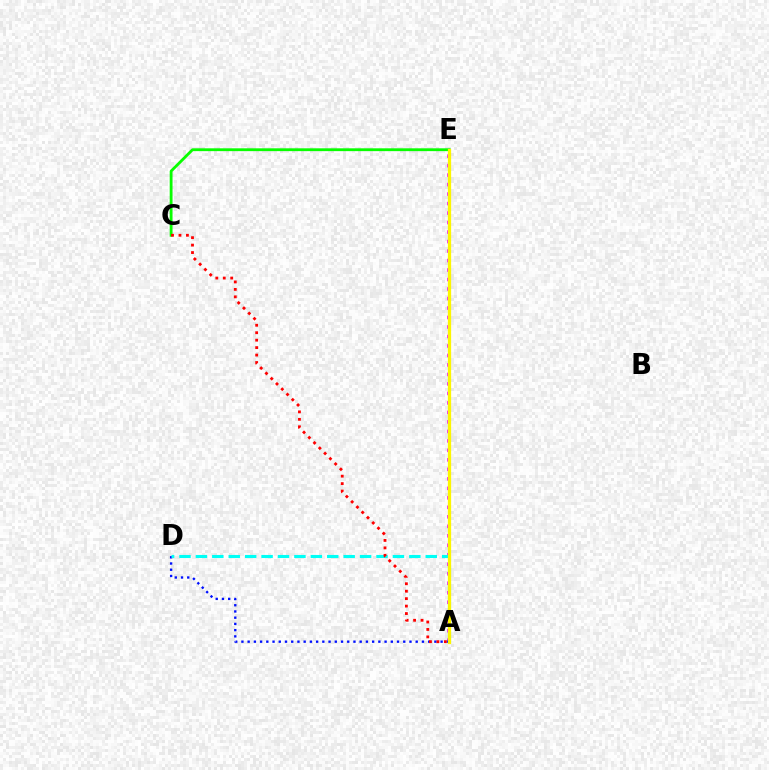{('A', 'E'): [{'color': '#ee00ff', 'line_style': 'dotted', 'thickness': 2.58}, {'color': '#fcf500', 'line_style': 'solid', 'thickness': 2.35}], ('A', 'D'): [{'color': '#0010ff', 'line_style': 'dotted', 'thickness': 1.69}, {'color': '#00fff6', 'line_style': 'dashed', 'thickness': 2.23}], ('C', 'E'): [{'color': '#08ff00', 'line_style': 'solid', 'thickness': 2.03}], ('A', 'C'): [{'color': '#ff0000', 'line_style': 'dotted', 'thickness': 2.03}]}